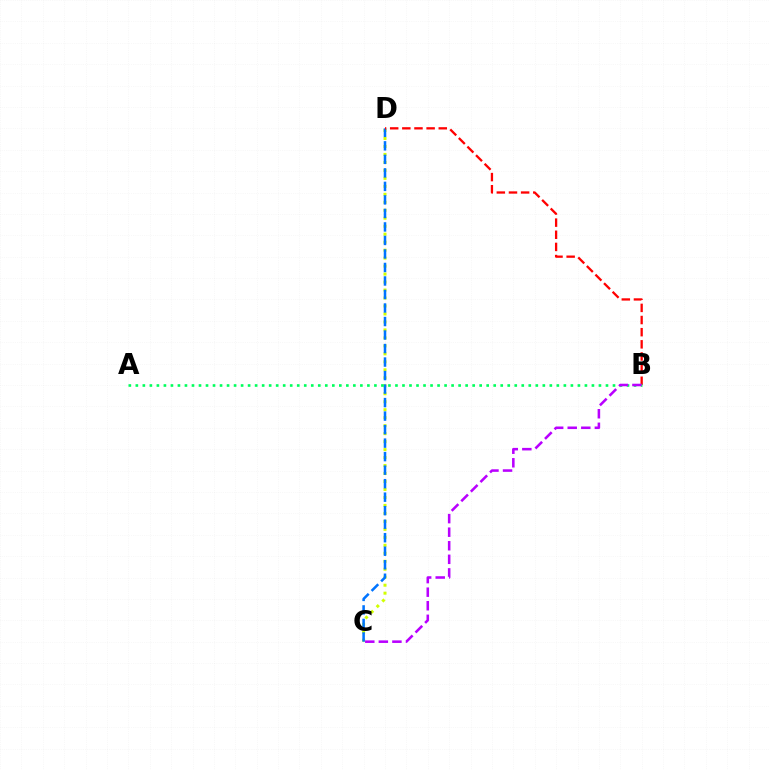{('C', 'D'): [{'color': '#d1ff00', 'line_style': 'dotted', 'thickness': 2.17}, {'color': '#0074ff', 'line_style': 'dashed', 'thickness': 1.84}], ('B', 'D'): [{'color': '#ff0000', 'line_style': 'dashed', 'thickness': 1.65}], ('A', 'B'): [{'color': '#00ff5c', 'line_style': 'dotted', 'thickness': 1.91}], ('B', 'C'): [{'color': '#b900ff', 'line_style': 'dashed', 'thickness': 1.84}]}